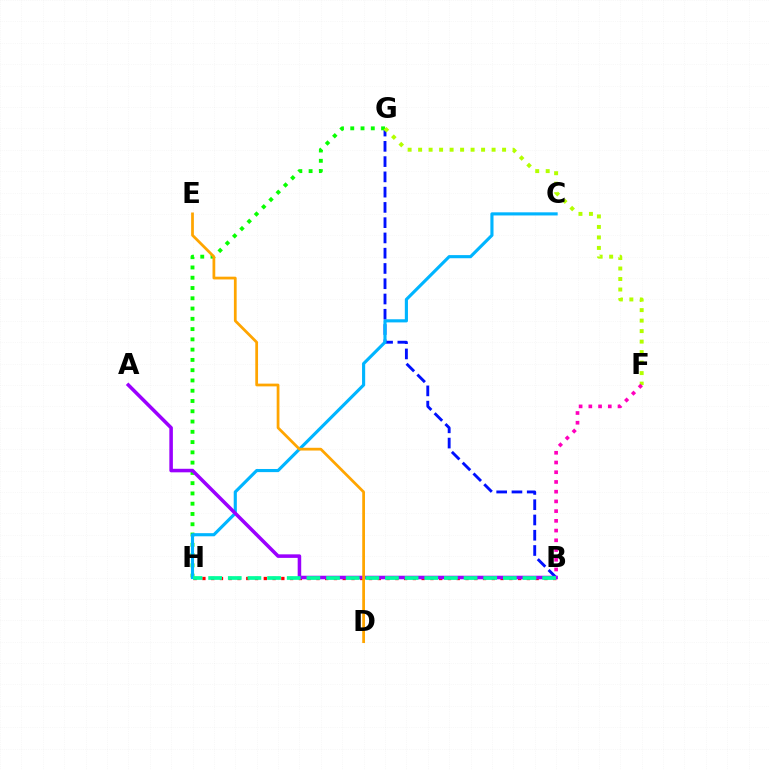{('B', 'G'): [{'color': '#0010ff', 'line_style': 'dashed', 'thickness': 2.07}], ('G', 'H'): [{'color': '#08ff00', 'line_style': 'dotted', 'thickness': 2.79}], ('B', 'H'): [{'color': '#ff0000', 'line_style': 'dotted', 'thickness': 2.38}, {'color': '#00ff9d', 'line_style': 'dashed', 'thickness': 2.67}], ('C', 'H'): [{'color': '#00b5ff', 'line_style': 'solid', 'thickness': 2.26}], ('A', 'B'): [{'color': '#9b00ff', 'line_style': 'solid', 'thickness': 2.55}], ('F', 'G'): [{'color': '#b3ff00', 'line_style': 'dotted', 'thickness': 2.85}], ('B', 'F'): [{'color': '#ff00bd', 'line_style': 'dotted', 'thickness': 2.64}], ('D', 'E'): [{'color': '#ffa500', 'line_style': 'solid', 'thickness': 1.98}]}